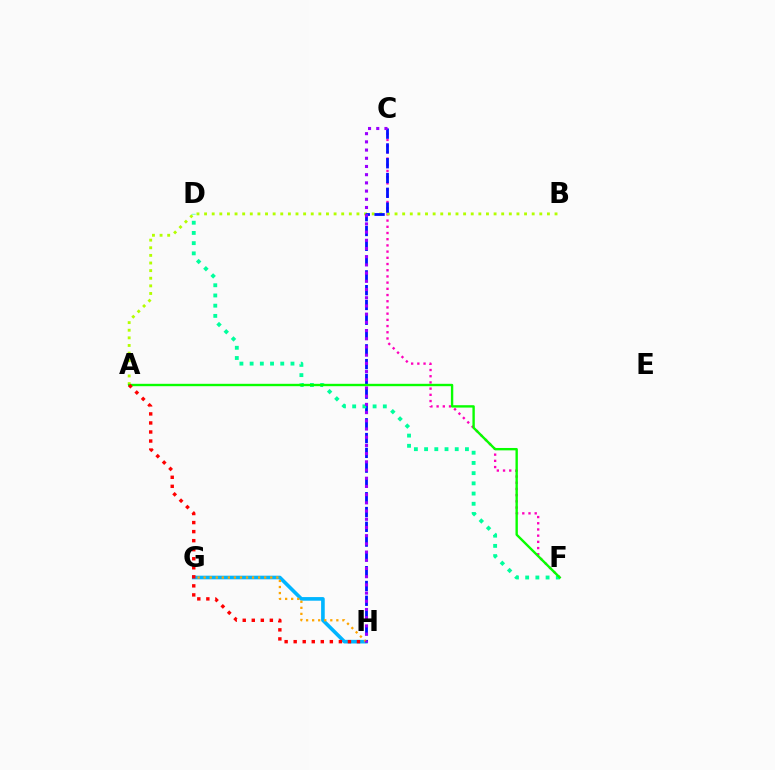{('C', 'F'): [{'color': '#ff00bd', 'line_style': 'dotted', 'thickness': 1.69}], ('A', 'B'): [{'color': '#b3ff00', 'line_style': 'dotted', 'thickness': 2.07}], ('G', 'H'): [{'color': '#00b5ff', 'line_style': 'solid', 'thickness': 2.62}, {'color': '#ffa500', 'line_style': 'dotted', 'thickness': 1.64}], ('C', 'H'): [{'color': '#0010ff', 'line_style': 'dashed', 'thickness': 2.01}, {'color': '#9b00ff', 'line_style': 'dotted', 'thickness': 2.23}], ('D', 'F'): [{'color': '#00ff9d', 'line_style': 'dotted', 'thickness': 2.77}], ('A', 'F'): [{'color': '#08ff00', 'line_style': 'solid', 'thickness': 1.71}], ('A', 'H'): [{'color': '#ff0000', 'line_style': 'dotted', 'thickness': 2.46}]}